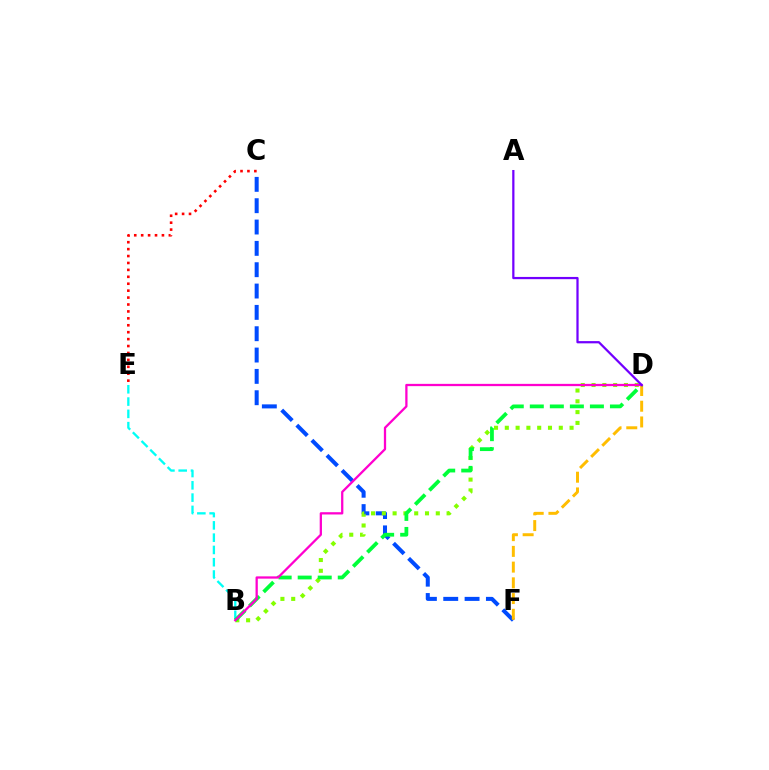{('C', 'F'): [{'color': '#004bff', 'line_style': 'dashed', 'thickness': 2.9}], ('B', 'D'): [{'color': '#84ff00', 'line_style': 'dotted', 'thickness': 2.93}, {'color': '#00ff39', 'line_style': 'dashed', 'thickness': 2.72}, {'color': '#ff00cf', 'line_style': 'solid', 'thickness': 1.64}], ('B', 'E'): [{'color': '#00fff6', 'line_style': 'dashed', 'thickness': 1.67}], ('D', 'F'): [{'color': '#ffbd00', 'line_style': 'dashed', 'thickness': 2.14}], ('C', 'E'): [{'color': '#ff0000', 'line_style': 'dotted', 'thickness': 1.88}], ('A', 'D'): [{'color': '#7200ff', 'line_style': 'solid', 'thickness': 1.61}]}